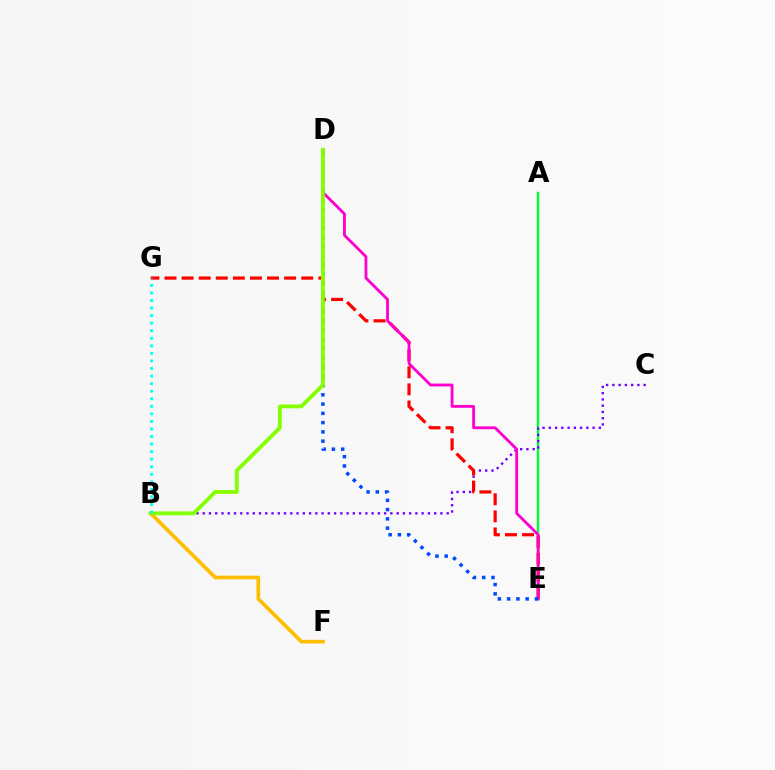{('A', 'E'): [{'color': '#00ff39', 'line_style': 'solid', 'thickness': 1.75}], ('B', 'C'): [{'color': '#7200ff', 'line_style': 'dotted', 'thickness': 1.7}], ('E', 'G'): [{'color': '#ff0000', 'line_style': 'dashed', 'thickness': 2.32}], ('D', 'E'): [{'color': '#ff00cf', 'line_style': 'solid', 'thickness': 2.04}, {'color': '#004bff', 'line_style': 'dotted', 'thickness': 2.52}], ('B', 'F'): [{'color': '#ffbd00', 'line_style': 'solid', 'thickness': 2.65}], ('B', 'D'): [{'color': '#84ff00', 'line_style': 'solid', 'thickness': 2.74}], ('B', 'G'): [{'color': '#00fff6', 'line_style': 'dotted', 'thickness': 2.05}]}